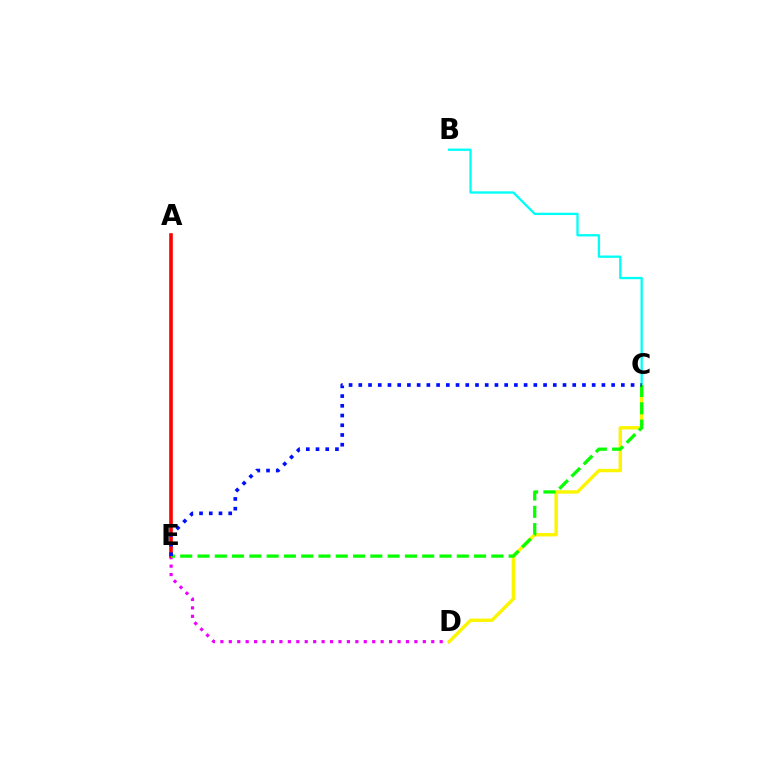{('D', 'E'): [{'color': '#ee00ff', 'line_style': 'dotted', 'thickness': 2.29}], ('A', 'E'): [{'color': '#ff0000', 'line_style': 'solid', 'thickness': 2.6}], ('C', 'D'): [{'color': '#fcf500', 'line_style': 'solid', 'thickness': 2.44}], ('B', 'C'): [{'color': '#00fff6', 'line_style': 'solid', 'thickness': 1.67}], ('C', 'E'): [{'color': '#08ff00', 'line_style': 'dashed', 'thickness': 2.35}, {'color': '#0010ff', 'line_style': 'dotted', 'thickness': 2.64}]}